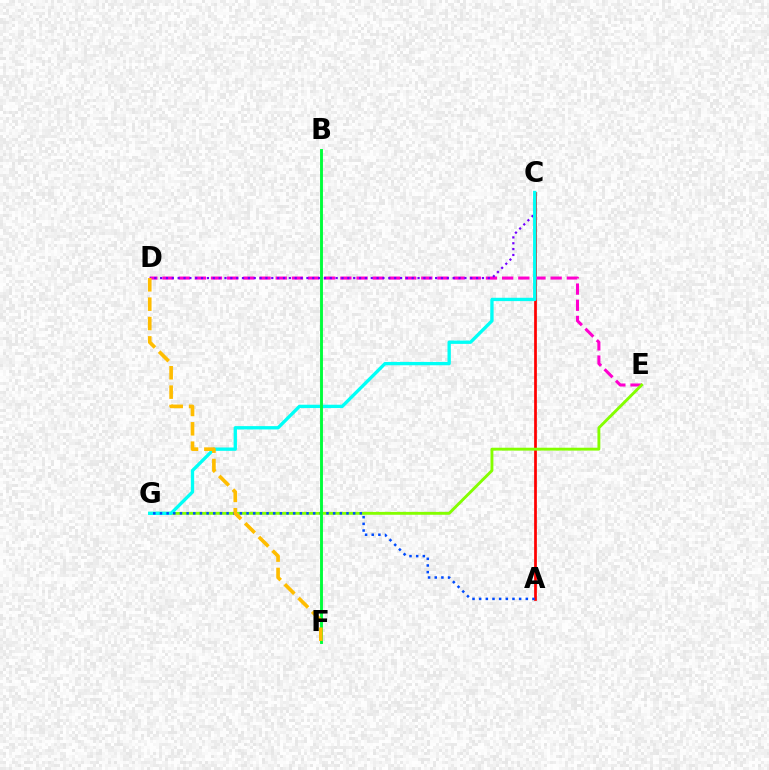{('A', 'C'): [{'color': '#ff0000', 'line_style': 'solid', 'thickness': 1.97}], ('D', 'E'): [{'color': '#ff00cf', 'line_style': 'dashed', 'thickness': 2.2}], ('E', 'G'): [{'color': '#84ff00', 'line_style': 'solid', 'thickness': 2.07}], ('C', 'D'): [{'color': '#7200ff', 'line_style': 'dotted', 'thickness': 1.59}], ('C', 'G'): [{'color': '#00fff6', 'line_style': 'solid', 'thickness': 2.4}], ('A', 'G'): [{'color': '#004bff', 'line_style': 'dotted', 'thickness': 1.81}], ('B', 'F'): [{'color': '#00ff39', 'line_style': 'solid', 'thickness': 2.08}], ('D', 'F'): [{'color': '#ffbd00', 'line_style': 'dashed', 'thickness': 2.63}]}